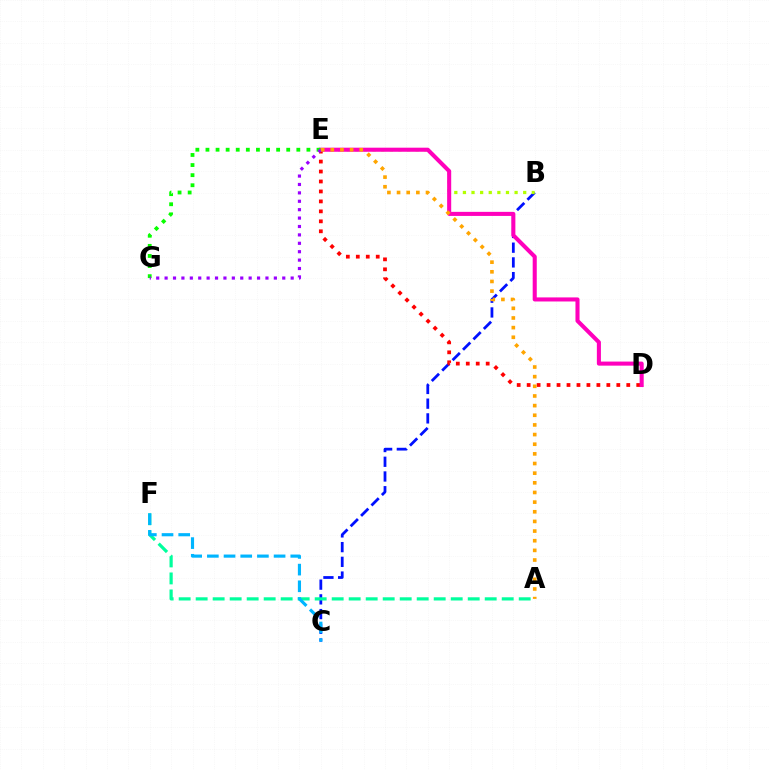{('B', 'C'): [{'color': '#0010ff', 'line_style': 'dashed', 'thickness': 2.0}], ('B', 'E'): [{'color': '#b3ff00', 'line_style': 'dotted', 'thickness': 2.34}], ('D', 'E'): [{'color': '#ff0000', 'line_style': 'dotted', 'thickness': 2.71}, {'color': '#ff00bd', 'line_style': 'solid', 'thickness': 2.93}], ('A', 'F'): [{'color': '#00ff9d', 'line_style': 'dashed', 'thickness': 2.31}], ('E', 'G'): [{'color': '#08ff00', 'line_style': 'dotted', 'thickness': 2.74}, {'color': '#9b00ff', 'line_style': 'dotted', 'thickness': 2.28}], ('A', 'E'): [{'color': '#ffa500', 'line_style': 'dotted', 'thickness': 2.62}], ('C', 'F'): [{'color': '#00b5ff', 'line_style': 'dashed', 'thickness': 2.27}]}